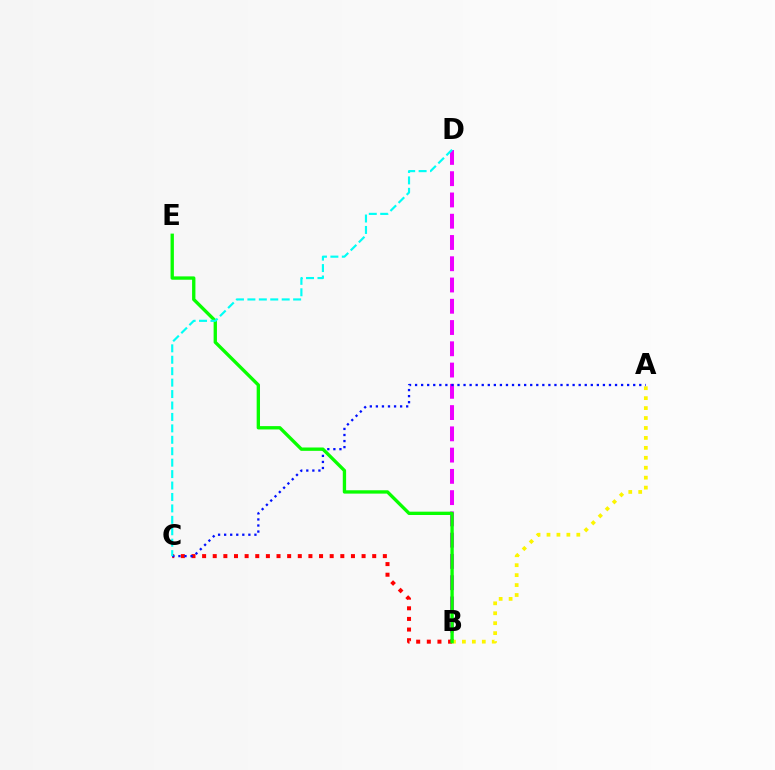{('B', 'D'): [{'color': '#ee00ff', 'line_style': 'dashed', 'thickness': 2.89}], ('B', 'C'): [{'color': '#ff0000', 'line_style': 'dotted', 'thickness': 2.89}], ('A', 'B'): [{'color': '#fcf500', 'line_style': 'dotted', 'thickness': 2.7}], ('A', 'C'): [{'color': '#0010ff', 'line_style': 'dotted', 'thickness': 1.65}], ('B', 'E'): [{'color': '#08ff00', 'line_style': 'solid', 'thickness': 2.4}], ('C', 'D'): [{'color': '#00fff6', 'line_style': 'dashed', 'thickness': 1.55}]}